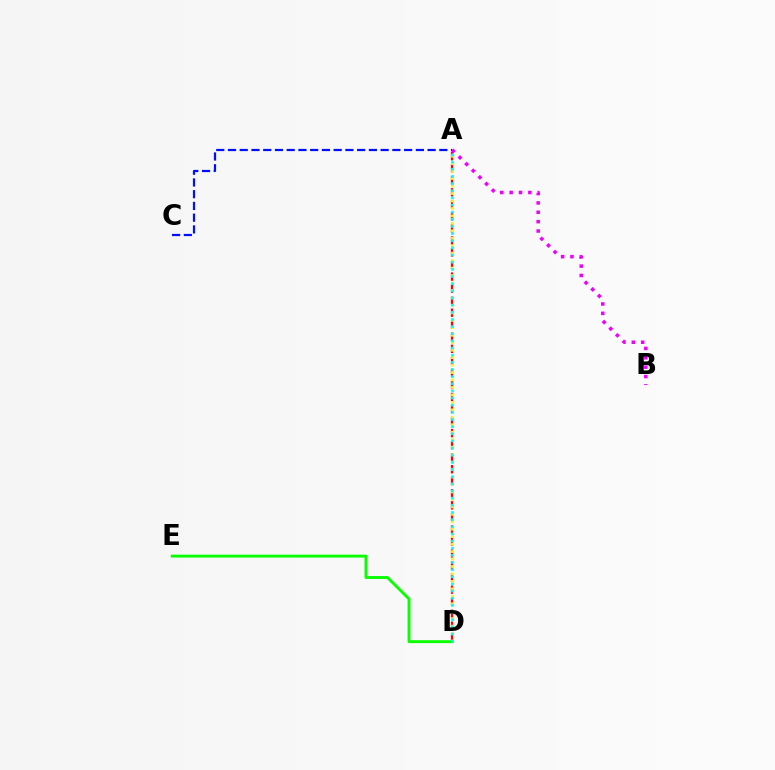{('A', 'D'): [{'color': '#ff0000', 'line_style': 'dashed', 'thickness': 1.64}, {'color': '#fcf500', 'line_style': 'dotted', 'thickness': 2.03}, {'color': '#00fff6', 'line_style': 'dotted', 'thickness': 1.94}], ('A', 'B'): [{'color': '#ee00ff', 'line_style': 'dotted', 'thickness': 2.54}], ('D', 'E'): [{'color': '#08ff00', 'line_style': 'solid', 'thickness': 2.08}], ('A', 'C'): [{'color': '#0010ff', 'line_style': 'dashed', 'thickness': 1.6}]}